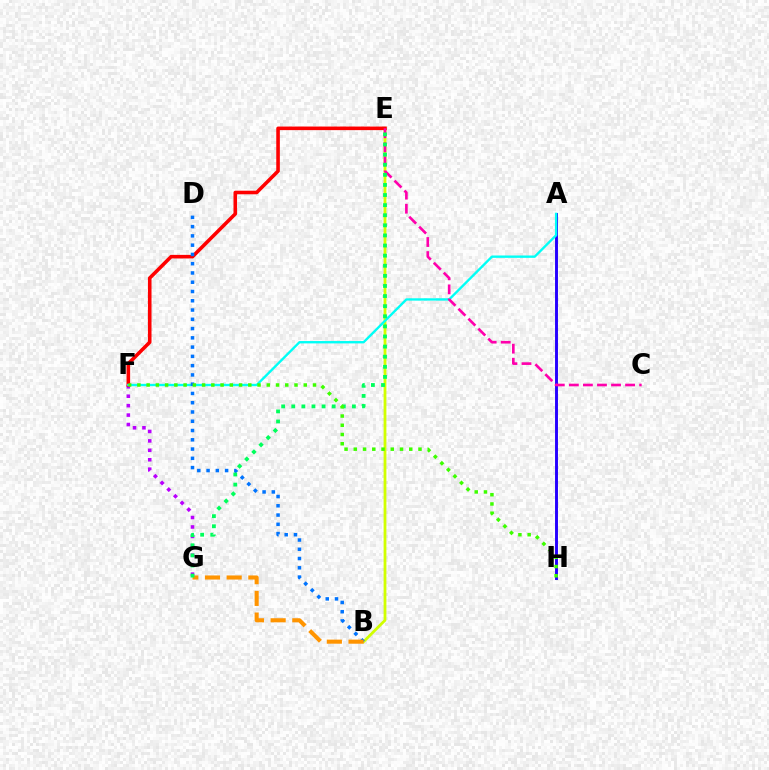{('F', 'G'): [{'color': '#b900ff', 'line_style': 'dotted', 'thickness': 2.56}], ('B', 'E'): [{'color': '#d1ff00', 'line_style': 'solid', 'thickness': 2.01}], ('A', 'H'): [{'color': '#2500ff', 'line_style': 'solid', 'thickness': 2.11}], ('E', 'F'): [{'color': '#ff0000', 'line_style': 'solid', 'thickness': 2.58}], ('A', 'F'): [{'color': '#00fff6', 'line_style': 'solid', 'thickness': 1.7}], ('B', 'D'): [{'color': '#0074ff', 'line_style': 'dotted', 'thickness': 2.52}], ('C', 'E'): [{'color': '#ff00ac', 'line_style': 'dashed', 'thickness': 1.91}], ('B', 'G'): [{'color': '#ff9400', 'line_style': 'dashed', 'thickness': 2.95}], ('E', 'G'): [{'color': '#00ff5c', 'line_style': 'dotted', 'thickness': 2.75}], ('F', 'H'): [{'color': '#3dff00', 'line_style': 'dotted', 'thickness': 2.51}]}